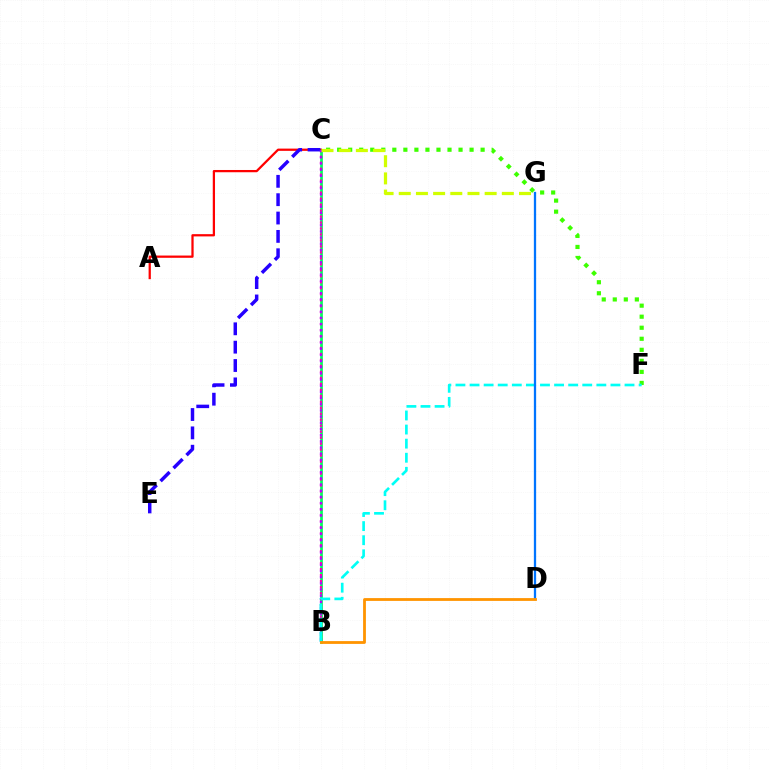{('B', 'C'): [{'color': '#00ff5c', 'line_style': 'solid', 'thickness': 1.97}, {'color': '#ff00ac', 'line_style': 'dotted', 'thickness': 1.62}, {'color': '#b900ff', 'line_style': 'dotted', 'thickness': 1.68}], ('A', 'C'): [{'color': '#ff0000', 'line_style': 'solid', 'thickness': 1.62}], ('C', 'F'): [{'color': '#3dff00', 'line_style': 'dotted', 'thickness': 3.0}], ('C', 'E'): [{'color': '#2500ff', 'line_style': 'dashed', 'thickness': 2.49}], ('B', 'F'): [{'color': '#00fff6', 'line_style': 'dashed', 'thickness': 1.91}], ('D', 'G'): [{'color': '#0074ff', 'line_style': 'solid', 'thickness': 1.64}], ('B', 'D'): [{'color': '#ff9400', 'line_style': 'solid', 'thickness': 2.01}], ('C', 'G'): [{'color': '#d1ff00', 'line_style': 'dashed', 'thickness': 2.33}]}